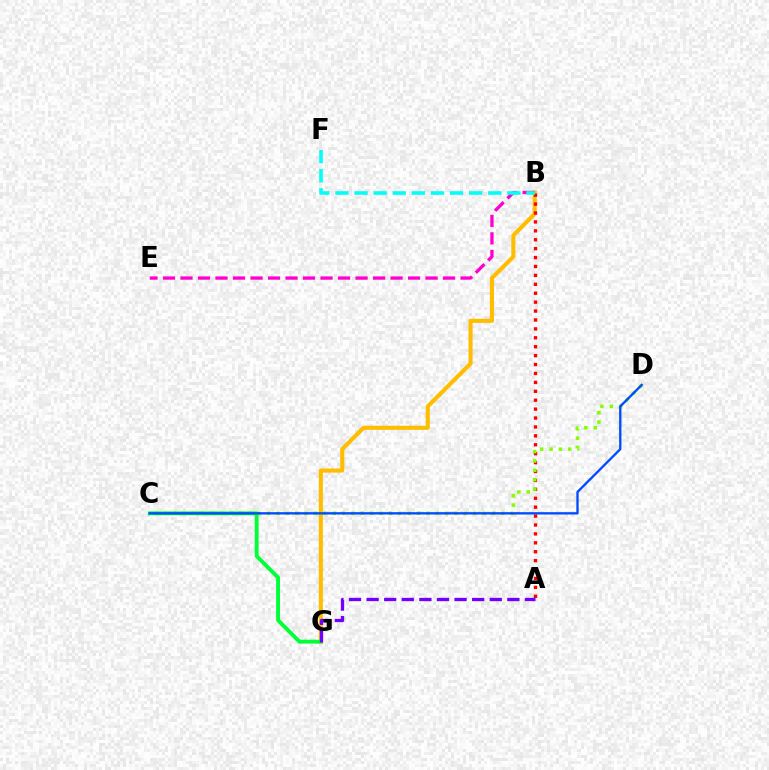{('B', 'G'): [{'color': '#ffbd00', 'line_style': 'solid', 'thickness': 2.94}], ('A', 'B'): [{'color': '#ff0000', 'line_style': 'dotted', 'thickness': 2.42}], ('C', 'D'): [{'color': '#84ff00', 'line_style': 'dotted', 'thickness': 2.55}, {'color': '#004bff', 'line_style': 'solid', 'thickness': 1.68}], ('B', 'E'): [{'color': '#ff00cf', 'line_style': 'dashed', 'thickness': 2.38}], ('B', 'F'): [{'color': '#00fff6', 'line_style': 'dashed', 'thickness': 2.59}], ('C', 'G'): [{'color': '#00ff39', 'line_style': 'solid', 'thickness': 2.8}], ('A', 'G'): [{'color': '#7200ff', 'line_style': 'dashed', 'thickness': 2.39}]}